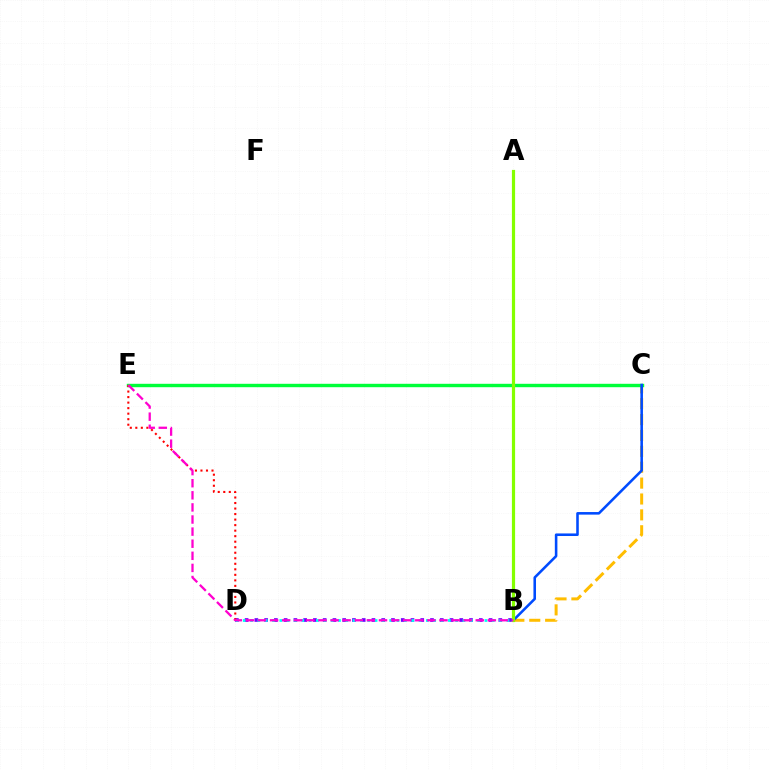{('B', 'C'): [{'color': '#ffbd00', 'line_style': 'dashed', 'thickness': 2.16}, {'color': '#004bff', 'line_style': 'solid', 'thickness': 1.85}], ('C', 'E'): [{'color': '#00ff39', 'line_style': 'solid', 'thickness': 2.45}], ('B', 'D'): [{'color': '#7200ff', 'line_style': 'dotted', 'thickness': 2.65}, {'color': '#00fff6', 'line_style': 'dotted', 'thickness': 1.99}], ('D', 'E'): [{'color': '#ff0000', 'line_style': 'dotted', 'thickness': 1.5}], ('A', 'B'): [{'color': '#84ff00', 'line_style': 'solid', 'thickness': 2.3}], ('B', 'E'): [{'color': '#ff00cf', 'line_style': 'dashed', 'thickness': 1.64}]}